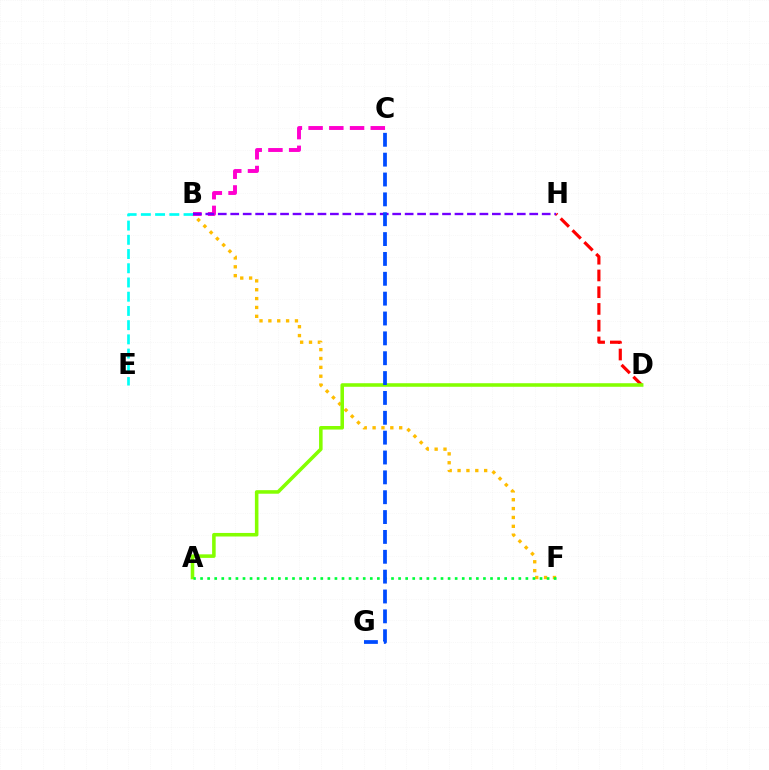{('D', 'H'): [{'color': '#ff0000', 'line_style': 'dashed', 'thickness': 2.27}], ('B', 'F'): [{'color': '#ffbd00', 'line_style': 'dotted', 'thickness': 2.41}], ('A', 'D'): [{'color': '#84ff00', 'line_style': 'solid', 'thickness': 2.56}], ('B', 'E'): [{'color': '#00fff6', 'line_style': 'dashed', 'thickness': 1.93}], ('B', 'C'): [{'color': '#ff00cf', 'line_style': 'dashed', 'thickness': 2.81}], ('B', 'H'): [{'color': '#7200ff', 'line_style': 'dashed', 'thickness': 1.69}], ('A', 'F'): [{'color': '#00ff39', 'line_style': 'dotted', 'thickness': 1.92}], ('C', 'G'): [{'color': '#004bff', 'line_style': 'dashed', 'thickness': 2.7}]}